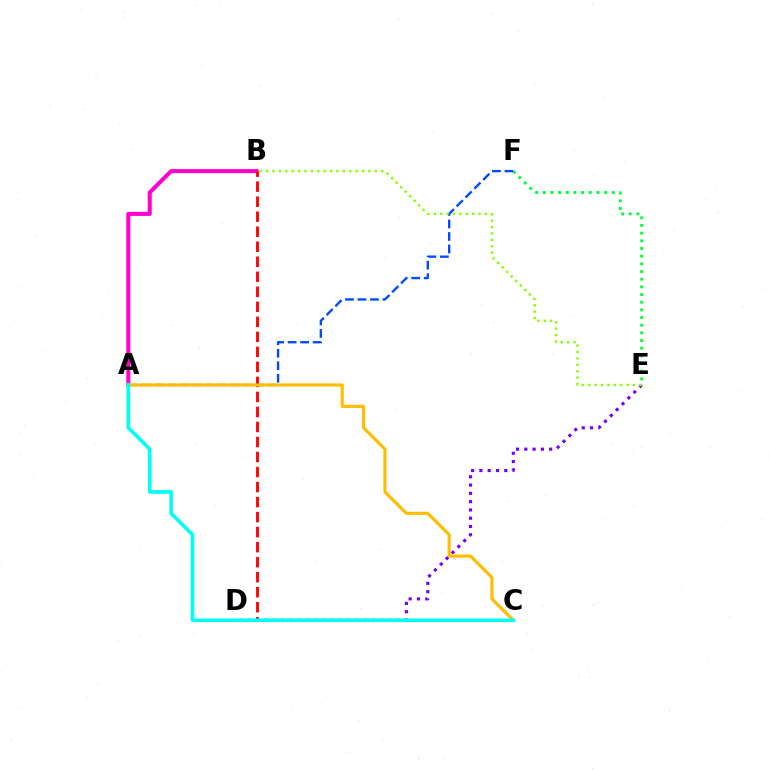{('E', 'F'): [{'color': '#00ff39', 'line_style': 'dotted', 'thickness': 2.08}], ('A', 'B'): [{'color': '#ff00cf', 'line_style': 'solid', 'thickness': 2.91}], ('D', 'E'): [{'color': '#7200ff', 'line_style': 'dotted', 'thickness': 2.25}], ('B', 'D'): [{'color': '#ff0000', 'line_style': 'dashed', 'thickness': 2.04}], ('A', 'F'): [{'color': '#004bff', 'line_style': 'dashed', 'thickness': 1.7}], ('A', 'C'): [{'color': '#ffbd00', 'line_style': 'solid', 'thickness': 2.26}, {'color': '#00fff6', 'line_style': 'solid', 'thickness': 2.6}], ('B', 'E'): [{'color': '#84ff00', 'line_style': 'dotted', 'thickness': 1.74}]}